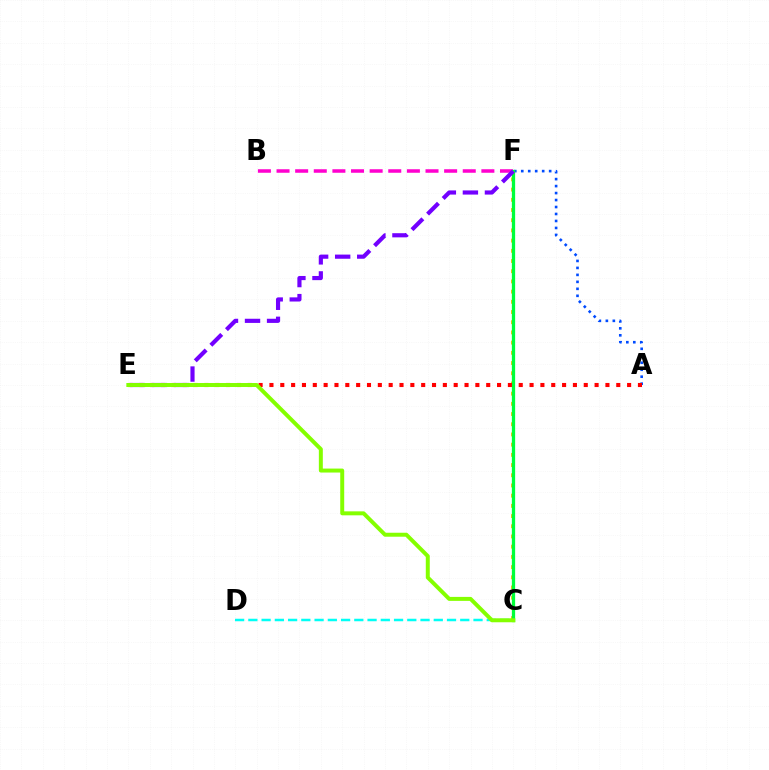{('C', 'D'): [{'color': '#00fff6', 'line_style': 'dashed', 'thickness': 1.8}], ('A', 'F'): [{'color': '#004bff', 'line_style': 'dotted', 'thickness': 1.9}], ('B', 'F'): [{'color': '#ff00cf', 'line_style': 'dashed', 'thickness': 2.53}], ('C', 'F'): [{'color': '#ffbd00', 'line_style': 'dotted', 'thickness': 2.77}, {'color': '#00ff39', 'line_style': 'solid', 'thickness': 2.36}], ('A', 'E'): [{'color': '#ff0000', 'line_style': 'dotted', 'thickness': 2.94}], ('E', 'F'): [{'color': '#7200ff', 'line_style': 'dashed', 'thickness': 2.99}], ('C', 'E'): [{'color': '#84ff00', 'line_style': 'solid', 'thickness': 2.86}]}